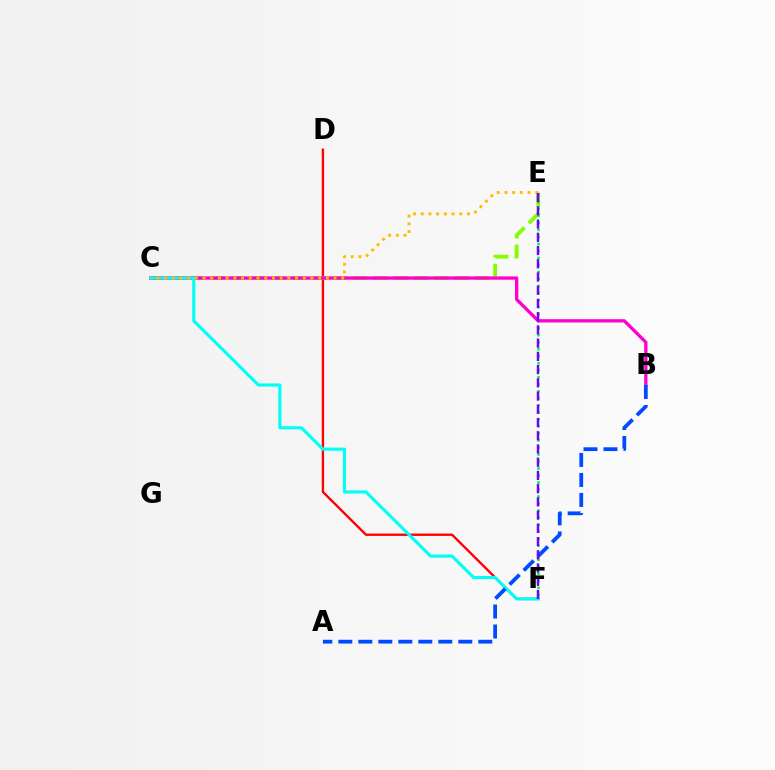{('D', 'F'): [{'color': '#ff0000', 'line_style': 'solid', 'thickness': 1.69}], ('C', 'E'): [{'color': '#84ff00', 'line_style': 'dashed', 'thickness': 2.76}, {'color': '#ffbd00', 'line_style': 'dotted', 'thickness': 2.09}], ('E', 'F'): [{'color': '#00ff39', 'line_style': 'dotted', 'thickness': 1.91}, {'color': '#7200ff', 'line_style': 'dashed', 'thickness': 1.8}], ('B', 'C'): [{'color': '#ff00cf', 'line_style': 'solid', 'thickness': 2.38}], ('C', 'F'): [{'color': '#00fff6', 'line_style': 'solid', 'thickness': 2.24}], ('A', 'B'): [{'color': '#004bff', 'line_style': 'dashed', 'thickness': 2.72}]}